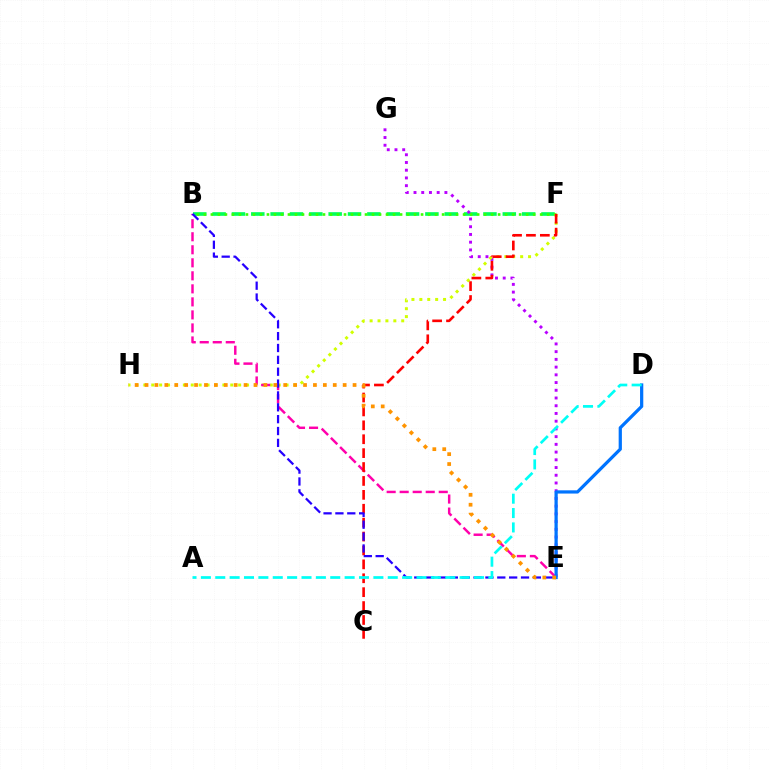{('B', 'F'): [{'color': '#00ff5c', 'line_style': 'dashed', 'thickness': 2.63}, {'color': '#3dff00', 'line_style': 'dotted', 'thickness': 1.9}], ('E', 'G'): [{'color': '#b900ff', 'line_style': 'dotted', 'thickness': 2.1}], ('F', 'H'): [{'color': '#d1ff00', 'line_style': 'dotted', 'thickness': 2.15}], ('B', 'E'): [{'color': '#ff00ac', 'line_style': 'dashed', 'thickness': 1.77}, {'color': '#2500ff', 'line_style': 'dashed', 'thickness': 1.61}], ('C', 'F'): [{'color': '#ff0000', 'line_style': 'dashed', 'thickness': 1.89}], ('D', 'E'): [{'color': '#0074ff', 'line_style': 'solid', 'thickness': 2.33}], ('E', 'H'): [{'color': '#ff9400', 'line_style': 'dotted', 'thickness': 2.69}], ('A', 'D'): [{'color': '#00fff6', 'line_style': 'dashed', 'thickness': 1.95}]}